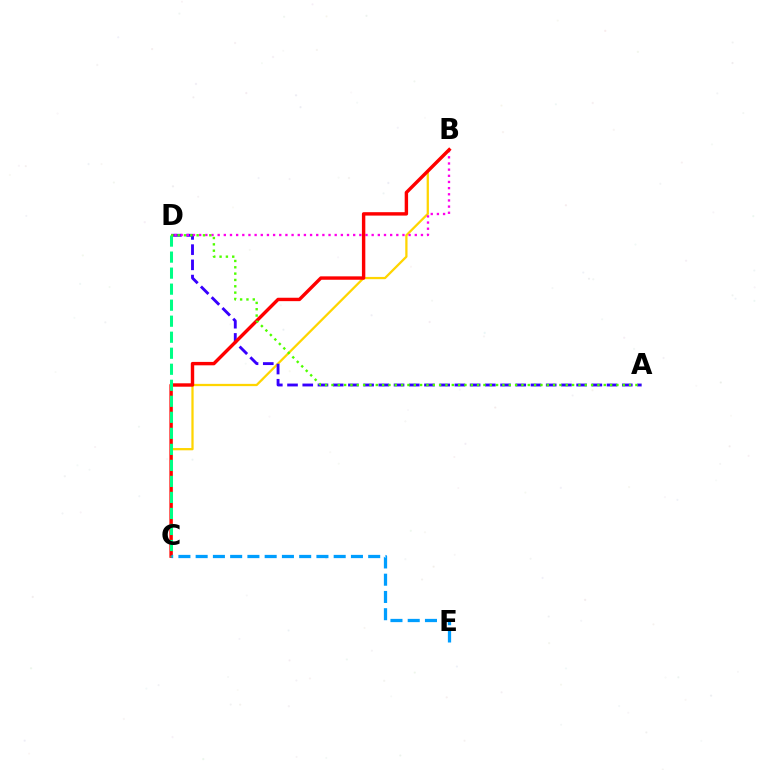{('B', 'C'): [{'color': '#ffd500', 'line_style': 'solid', 'thickness': 1.63}, {'color': '#ff0000', 'line_style': 'solid', 'thickness': 2.45}], ('A', 'D'): [{'color': '#3700ff', 'line_style': 'dashed', 'thickness': 2.07}, {'color': '#4fff00', 'line_style': 'dotted', 'thickness': 1.72}], ('B', 'D'): [{'color': '#ff00ed', 'line_style': 'dotted', 'thickness': 1.67}], ('C', 'E'): [{'color': '#009eff', 'line_style': 'dashed', 'thickness': 2.34}], ('C', 'D'): [{'color': '#00ff86', 'line_style': 'dashed', 'thickness': 2.18}]}